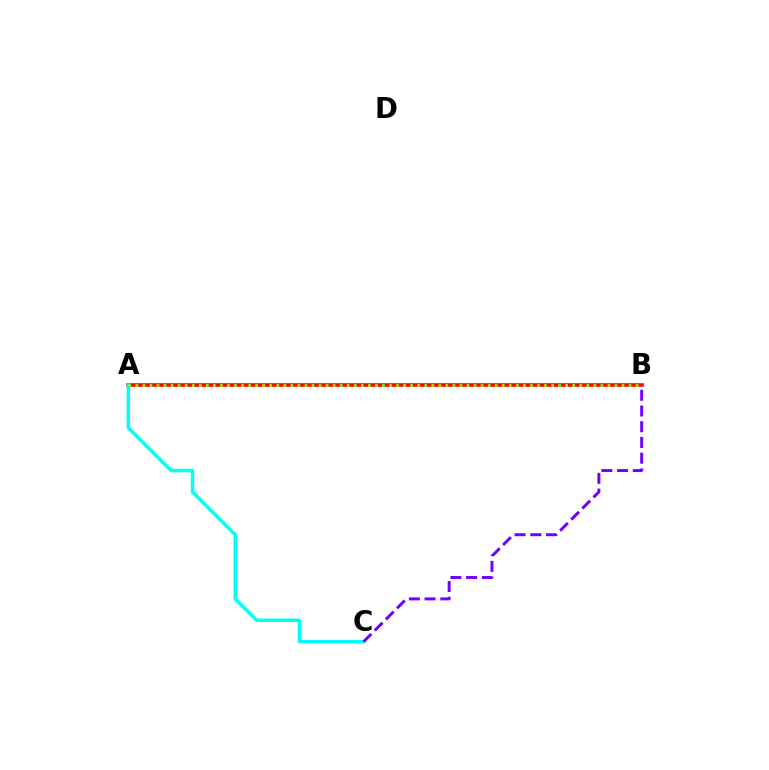{('A', 'B'): [{'color': '#ff0000', 'line_style': 'solid', 'thickness': 2.56}, {'color': '#84ff00', 'line_style': 'dotted', 'thickness': 1.91}], ('A', 'C'): [{'color': '#00fff6', 'line_style': 'solid', 'thickness': 2.5}], ('B', 'C'): [{'color': '#7200ff', 'line_style': 'dashed', 'thickness': 2.14}]}